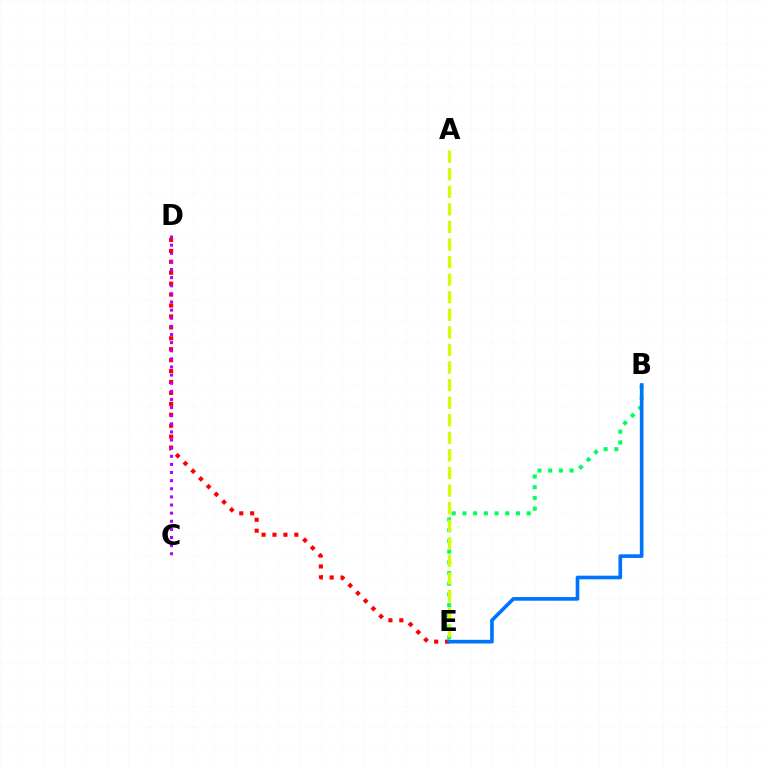{('B', 'E'): [{'color': '#00ff5c', 'line_style': 'dotted', 'thickness': 2.91}, {'color': '#0074ff', 'line_style': 'solid', 'thickness': 2.63}], ('D', 'E'): [{'color': '#ff0000', 'line_style': 'dotted', 'thickness': 2.97}], ('C', 'D'): [{'color': '#b900ff', 'line_style': 'dotted', 'thickness': 2.21}], ('A', 'E'): [{'color': '#d1ff00', 'line_style': 'dashed', 'thickness': 2.39}]}